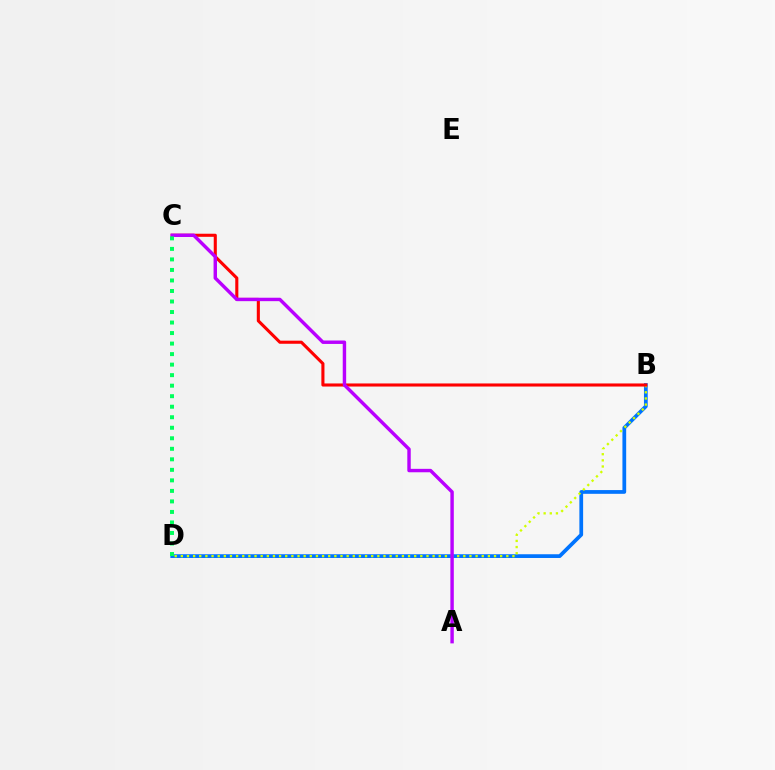{('B', 'D'): [{'color': '#0074ff', 'line_style': 'solid', 'thickness': 2.69}, {'color': '#d1ff00', 'line_style': 'dotted', 'thickness': 1.67}], ('B', 'C'): [{'color': '#ff0000', 'line_style': 'solid', 'thickness': 2.22}], ('A', 'C'): [{'color': '#b900ff', 'line_style': 'solid', 'thickness': 2.47}], ('C', 'D'): [{'color': '#00ff5c', 'line_style': 'dotted', 'thickness': 2.86}]}